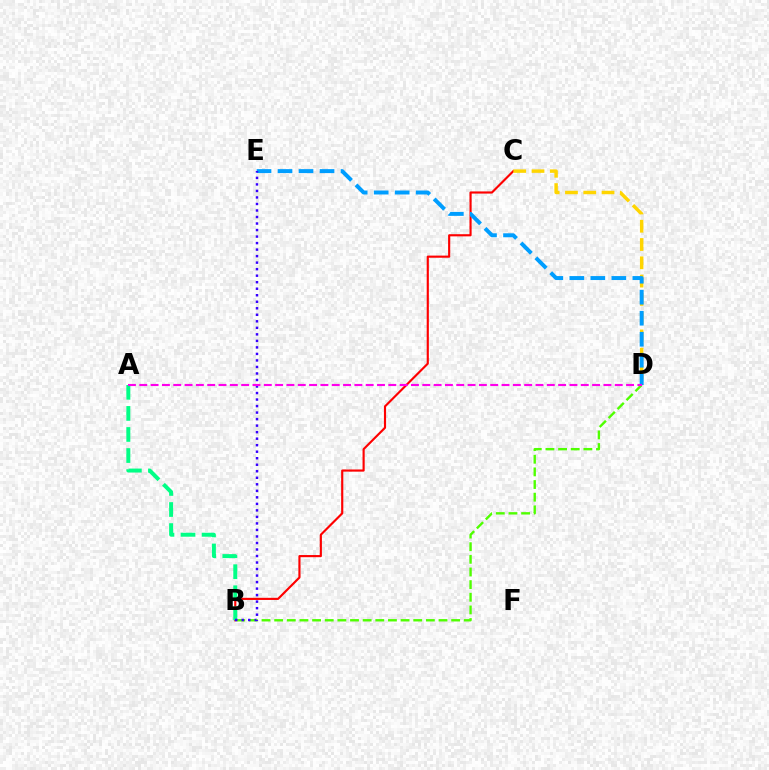{('B', 'D'): [{'color': '#4fff00', 'line_style': 'dashed', 'thickness': 1.72}], ('B', 'C'): [{'color': '#ff0000', 'line_style': 'solid', 'thickness': 1.55}], ('C', 'D'): [{'color': '#ffd500', 'line_style': 'dashed', 'thickness': 2.48}], ('A', 'B'): [{'color': '#00ff86', 'line_style': 'dashed', 'thickness': 2.86}], ('D', 'E'): [{'color': '#009eff', 'line_style': 'dashed', 'thickness': 2.85}], ('B', 'E'): [{'color': '#3700ff', 'line_style': 'dotted', 'thickness': 1.77}], ('A', 'D'): [{'color': '#ff00ed', 'line_style': 'dashed', 'thickness': 1.54}]}